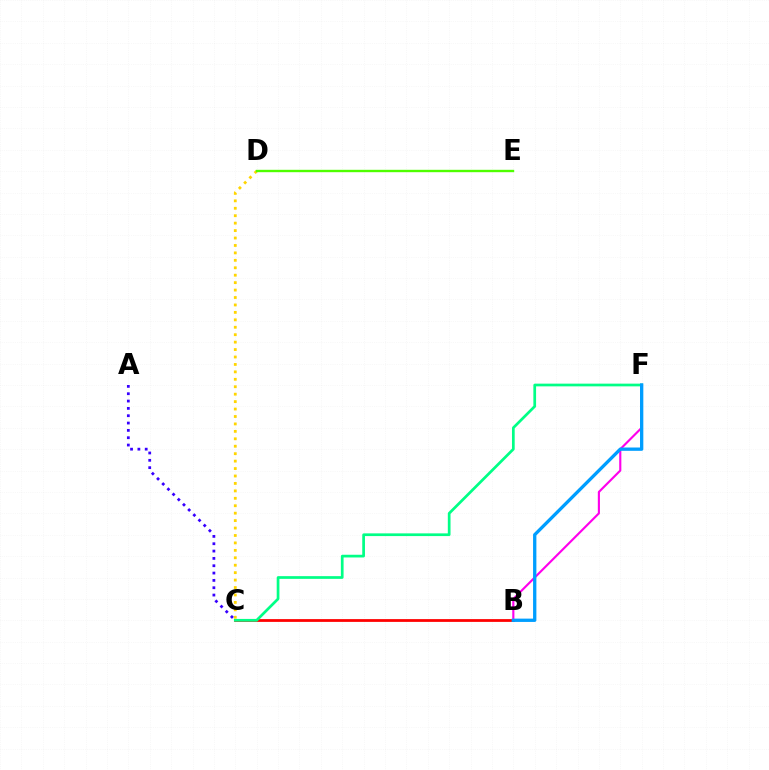{('B', 'F'): [{'color': '#ff00ed', 'line_style': 'solid', 'thickness': 1.54}, {'color': '#009eff', 'line_style': 'solid', 'thickness': 2.39}], ('B', 'C'): [{'color': '#ff0000', 'line_style': 'solid', 'thickness': 2.0}], ('C', 'D'): [{'color': '#ffd500', 'line_style': 'dotted', 'thickness': 2.02}], ('A', 'C'): [{'color': '#3700ff', 'line_style': 'dotted', 'thickness': 1.99}], ('C', 'F'): [{'color': '#00ff86', 'line_style': 'solid', 'thickness': 1.95}], ('D', 'E'): [{'color': '#4fff00', 'line_style': 'solid', 'thickness': 1.72}]}